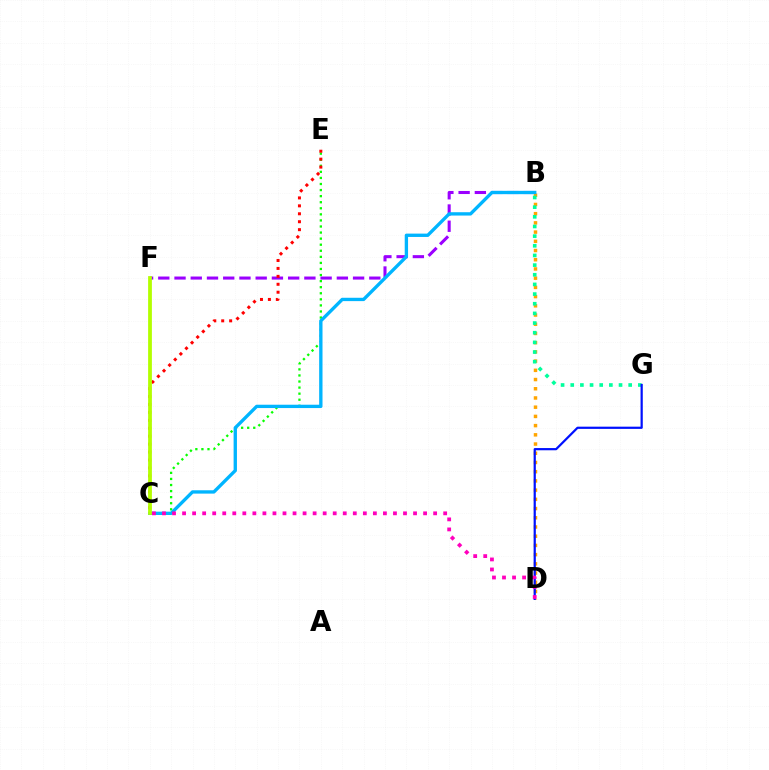{('B', 'F'): [{'color': '#9b00ff', 'line_style': 'dashed', 'thickness': 2.21}], ('B', 'D'): [{'color': '#ffa500', 'line_style': 'dotted', 'thickness': 2.5}], ('B', 'G'): [{'color': '#00ff9d', 'line_style': 'dotted', 'thickness': 2.62}], ('C', 'E'): [{'color': '#08ff00', 'line_style': 'dotted', 'thickness': 1.65}, {'color': '#ff0000', 'line_style': 'dotted', 'thickness': 2.16}], ('B', 'C'): [{'color': '#00b5ff', 'line_style': 'solid', 'thickness': 2.41}], ('C', 'F'): [{'color': '#b3ff00', 'line_style': 'solid', 'thickness': 2.71}], ('D', 'G'): [{'color': '#0010ff', 'line_style': 'solid', 'thickness': 1.59}], ('C', 'D'): [{'color': '#ff00bd', 'line_style': 'dotted', 'thickness': 2.73}]}